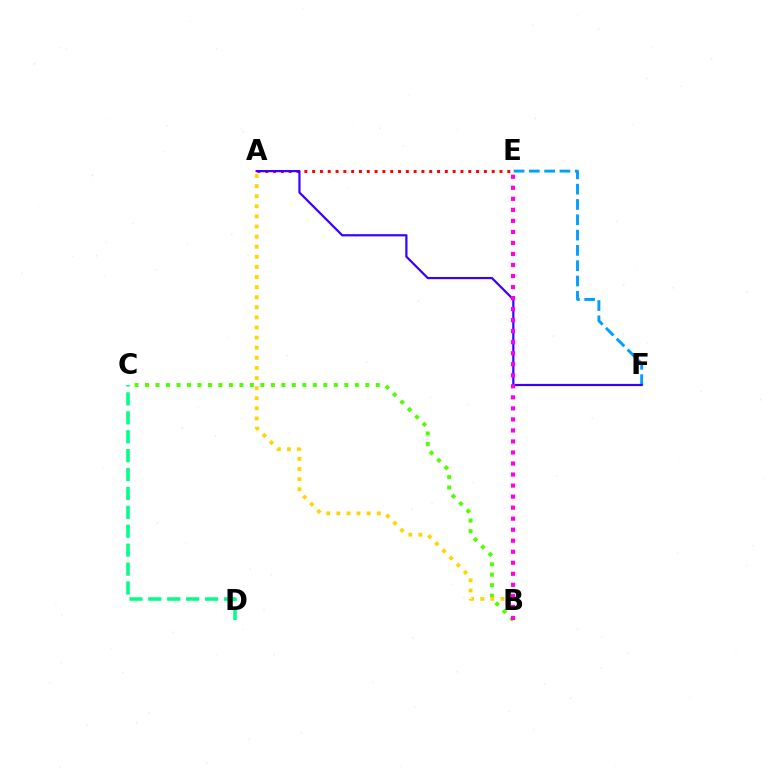{('A', 'E'): [{'color': '#ff0000', 'line_style': 'dotted', 'thickness': 2.12}], ('C', 'D'): [{'color': '#00ff86', 'line_style': 'dashed', 'thickness': 2.57}], ('B', 'C'): [{'color': '#4fff00', 'line_style': 'dotted', 'thickness': 2.85}], ('E', 'F'): [{'color': '#009eff', 'line_style': 'dashed', 'thickness': 2.08}], ('A', 'B'): [{'color': '#ffd500', 'line_style': 'dotted', 'thickness': 2.74}], ('A', 'F'): [{'color': '#3700ff', 'line_style': 'solid', 'thickness': 1.58}], ('B', 'E'): [{'color': '#ff00ed', 'line_style': 'dotted', 'thickness': 3.0}]}